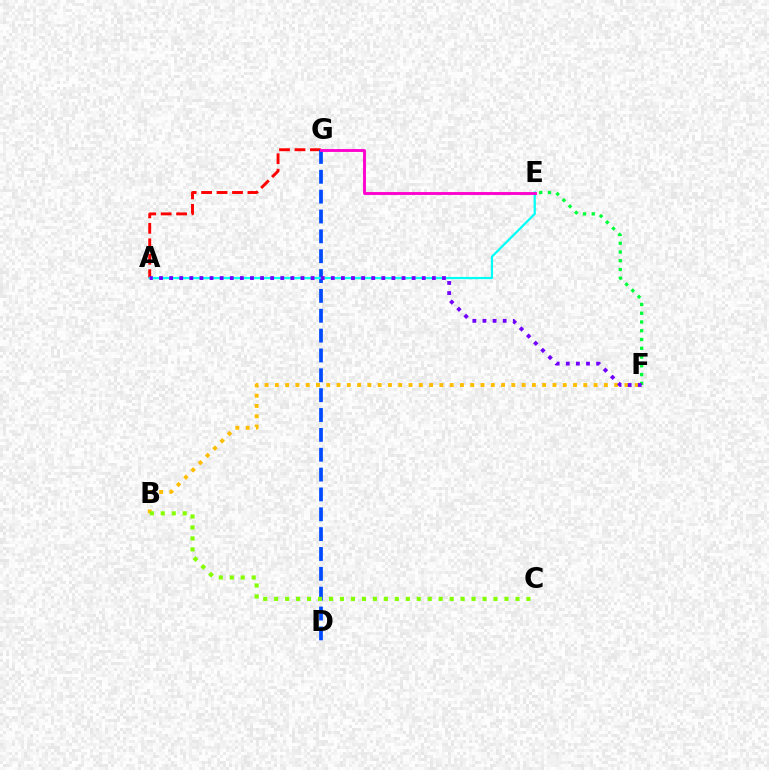{('B', 'F'): [{'color': '#ffbd00', 'line_style': 'dotted', 'thickness': 2.79}], ('A', 'G'): [{'color': '#ff0000', 'line_style': 'dashed', 'thickness': 2.1}], ('D', 'G'): [{'color': '#004bff', 'line_style': 'dashed', 'thickness': 2.7}], ('A', 'E'): [{'color': '#00fff6', 'line_style': 'solid', 'thickness': 1.6}], ('E', 'F'): [{'color': '#00ff39', 'line_style': 'dotted', 'thickness': 2.38}], ('A', 'F'): [{'color': '#7200ff', 'line_style': 'dotted', 'thickness': 2.75}], ('E', 'G'): [{'color': '#ff00cf', 'line_style': 'solid', 'thickness': 2.07}], ('B', 'C'): [{'color': '#84ff00', 'line_style': 'dotted', 'thickness': 2.98}]}